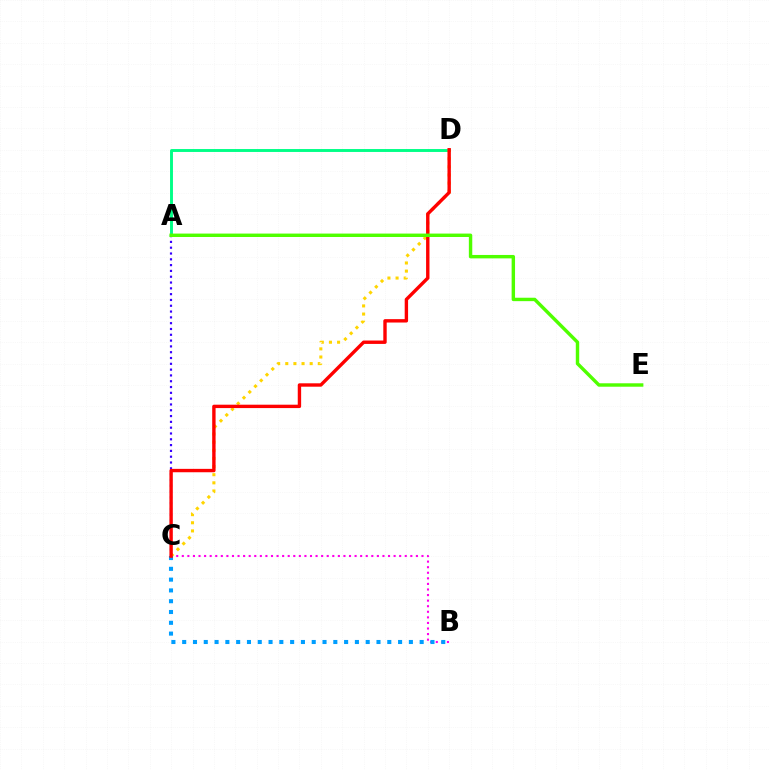{('B', 'C'): [{'color': '#ff00ed', 'line_style': 'dotted', 'thickness': 1.51}, {'color': '#009eff', 'line_style': 'dotted', 'thickness': 2.93}], ('A', 'D'): [{'color': '#00ff86', 'line_style': 'solid', 'thickness': 2.1}], ('C', 'D'): [{'color': '#ffd500', 'line_style': 'dotted', 'thickness': 2.21}, {'color': '#ff0000', 'line_style': 'solid', 'thickness': 2.44}], ('A', 'C'): [{'color': '#3700ff', 'line_style': 'dotted', 'thickness': 1.58}], ('A', 'E'): [{'color': '#4fff00', 'line_style': 'solid', 'thickness': 2.46}]}